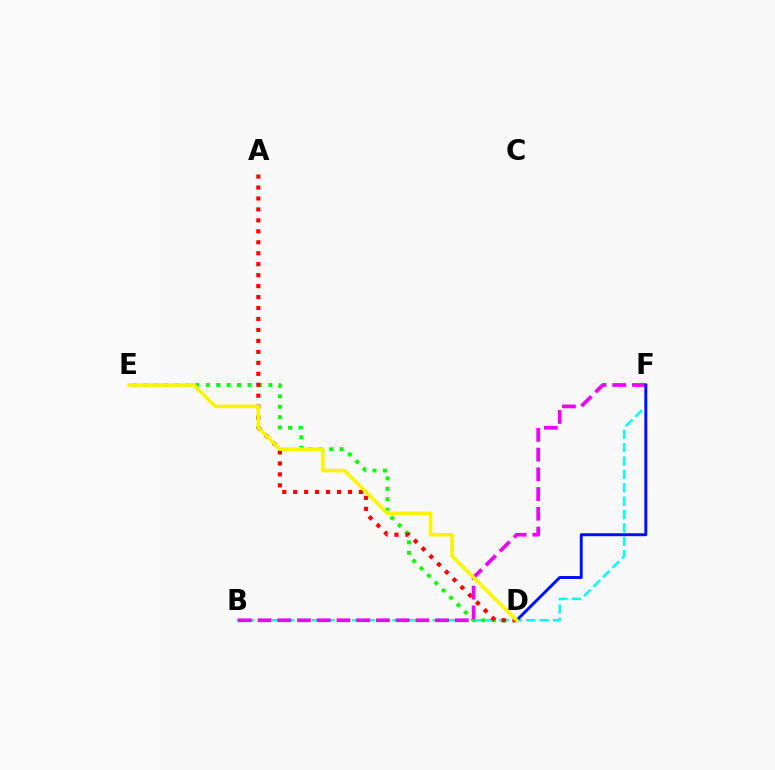{('B', 'F'): [{'color': '#00fff6', 'line_style': 'dashed', 'thickness': 1.82}, {'color': '#ee00ff', 'line_style': 'dashed', 'thickness': 2.68}], ('D', 'E'): [{'color': '#08ff00', 'line_style': 'dotted', 'thickness': 2.83}, {'color': '#fcf500', 'line_style': 'solid', 'thickness': 2.59}], ('A', 'D'): [{'color': '#ff0000', 'line_style': 'dotted', 'thickness': 2.98}], ('D', 'F'): [{'color': '#0010ff', 'line_style': 'solid', 'thickness': 2.12}]}